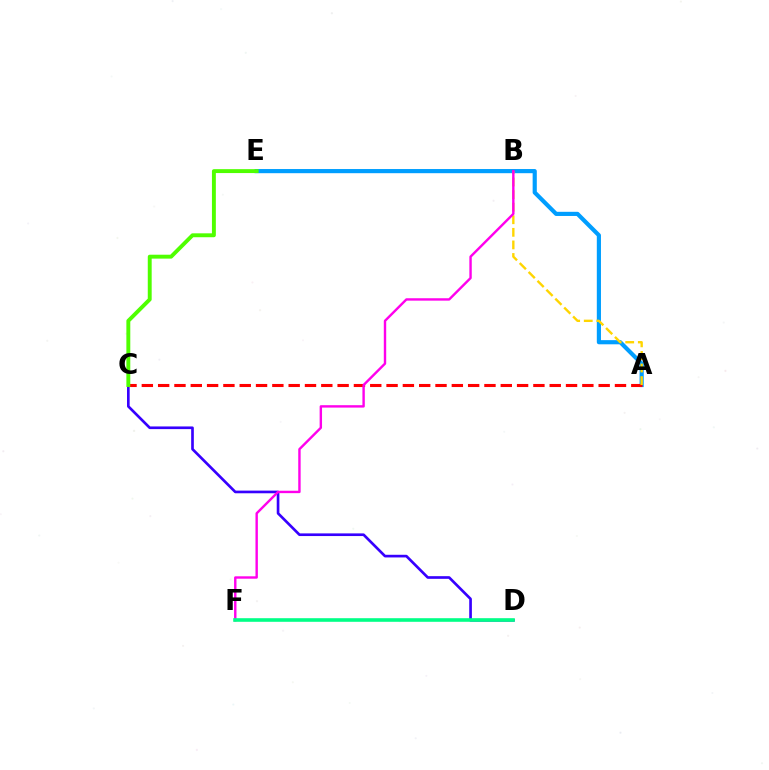{('A', 'E'): [{'color': '#009eff', 'line_style': 'solid', 'thickness': 3.0}], ('C', 'D'): [{'color': '#3700ff', 'line_style': 'solid', 'thickness': 1.92}], ('A', 'C'): [{'color': '#ff0000', 'line_style': 'dashed', 'thickness': 2.22}], ('C', 'E'): [{'color': '#4fff00', 'line_style': 'solid', 'thickness': 2.81}], ('A', 'B'): [{'color': '#ffd500', 'line_style': 'dashed', 'thickness': 1.71}], ('B', 'F'): [{'color': '#ff00ed', 'line_style': 'solid', 'thickness': 1.73}], ('D', 'F'): [{'color': '#00ff86', 'line_style': 'solid', 'thickness': 2.6}]}